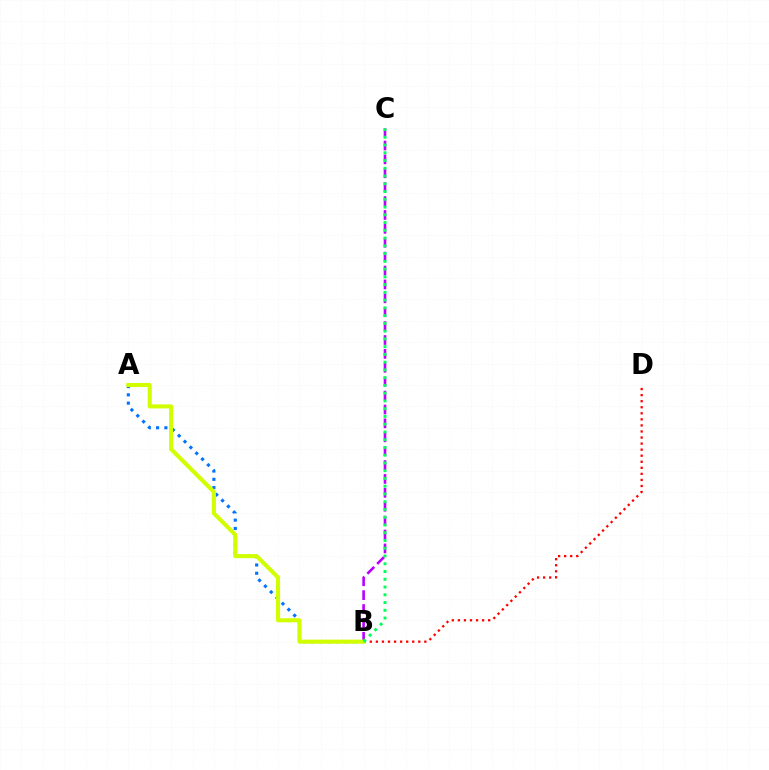{('A', 'B'): [{'color': '#0074ff', 'line_style': 'dotted', 'thickness': 2.25}, {'color': '#d1ff00', 'line_style': 'solid', 'thickness': 2.94}], ('B', 'D'): [{'color': '#ff0000', 'line_style': 'dotted', 'thickness': 1.65}], ('B', 'C'): [{'color': '#b900ff', 'line_style': 'dashed', 'thickness': 1.89}, {'color': '#00ff5c', 'line_style': 'dotted', 'thickness': 2.11}]}